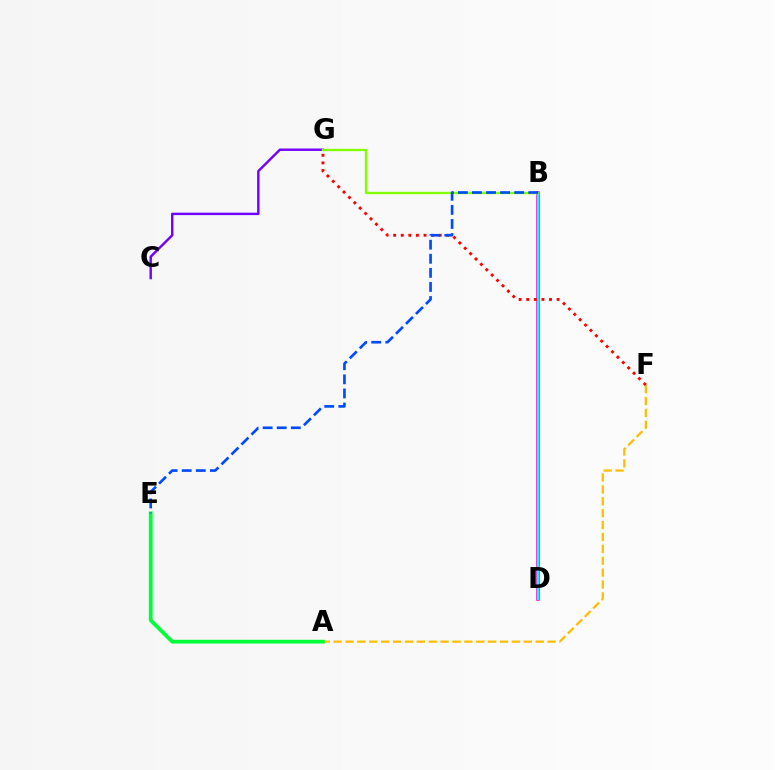{('B', 'D'): [{'color': '#ff00cf', 'line_style': 'solid', 'thickness': 2.55}, {'color': '#00fff6', 'line_style': 'solid', 'thickness': 1.52}], ('A', 'F'): [{'color': '#ffbd00', 'line_style': 'dashed', 'thickness': 1.61}], ('C', 'G'): [{'color': '#7200ff', 'line_style': 'solid', 'thickness': 1.75}], ('B', 'G'): [{'color': '#84ff00', 'line_style': 'solid', 'thickness': 1.7}], ('F', 'G'): [{'color': '#ff0000', 'line_style': 'dotted', 'thickness': 2.06}], ('A', 'E'): [{'color': '#00ff39', 'line_style': 'solid', 'thickness': 2.7}], ('B', 'E'): [{'color': '#004bff', 'line_style': 'dashed', 'thickness': 1.91}]}